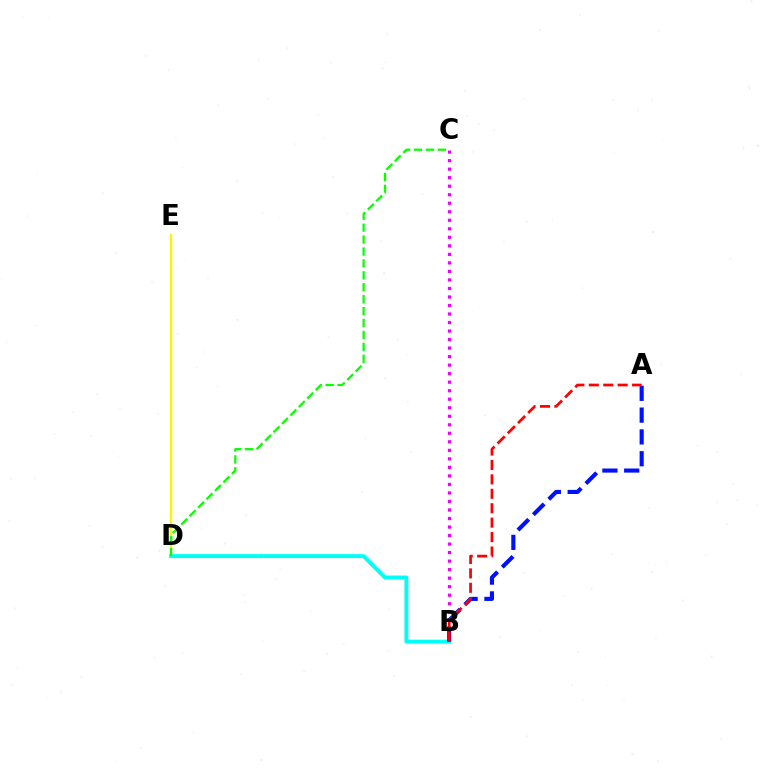{('B', 'C'): [{'color': '#ee00ff', 'line_style': 'dotted', 'thickness': 2.32}], ('D', 'E'): [{'color': '#fcf500', 'line_style': 'solid', 'thickness': 1.68}], ('B', 'D'): [{'color': '#00fff6', 'line_style': 'solid', 'thickness': 2.84}], ('A', 'B'): [{'color': '#0010ff', 'line_style': 'dashed', 'thickness': 2.96}, {'color': '#ff0000', 'line_style': 'dashed', 'thickness': 1.96}], ('C', 'D'): [{'color': '#08ff00', 'line_style': 'dashed', 'thickness': 1.62}]}